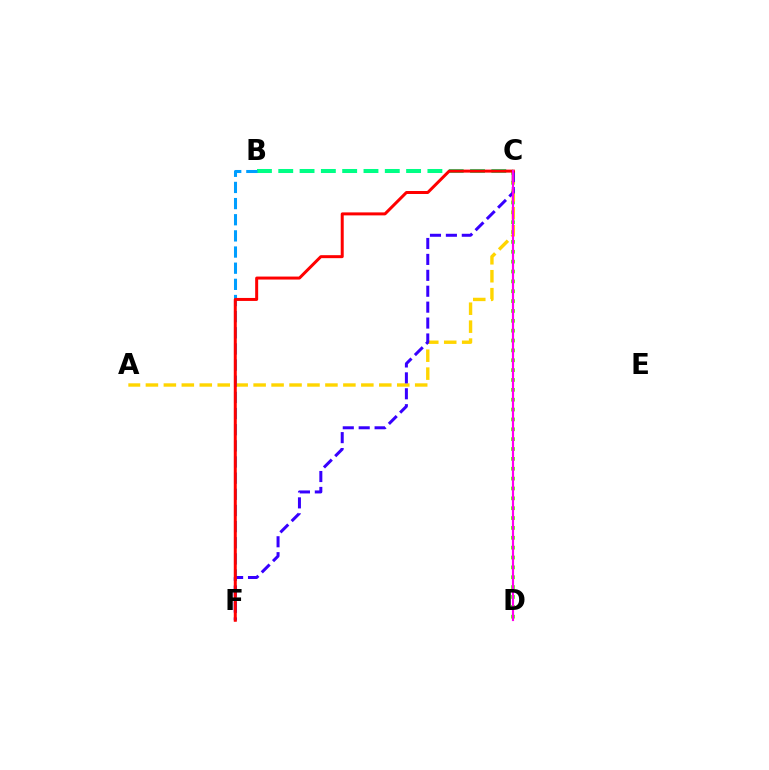{('C', 'D'): [{'color': '#4fff00', 'line_style': 'dotted', 'thickness': 2.68}, {'color': '#ff00ed', 'line_style': 'solid', 'thickness': 1.55}], ('A', 'C'): [{'color': '#ffd500', 'line_style': 'dashed', 'thickness': 2.44}], ('B', 'C'): [{'color': '#00ff86', 'line_style': 'dashed', 'thickness': 2.89}], ('B', 'F'): [{'color': '#009eff', 'line_style': 'dashed', 'thickness': 2.19}], ('C', 'F'): [{'color': '#3700ff', 'line_style': 'dashed', 'thickness': 2.16}, {'color': '#ff0000', 'line_style': 'solid', 'thickness': 2.15}]}